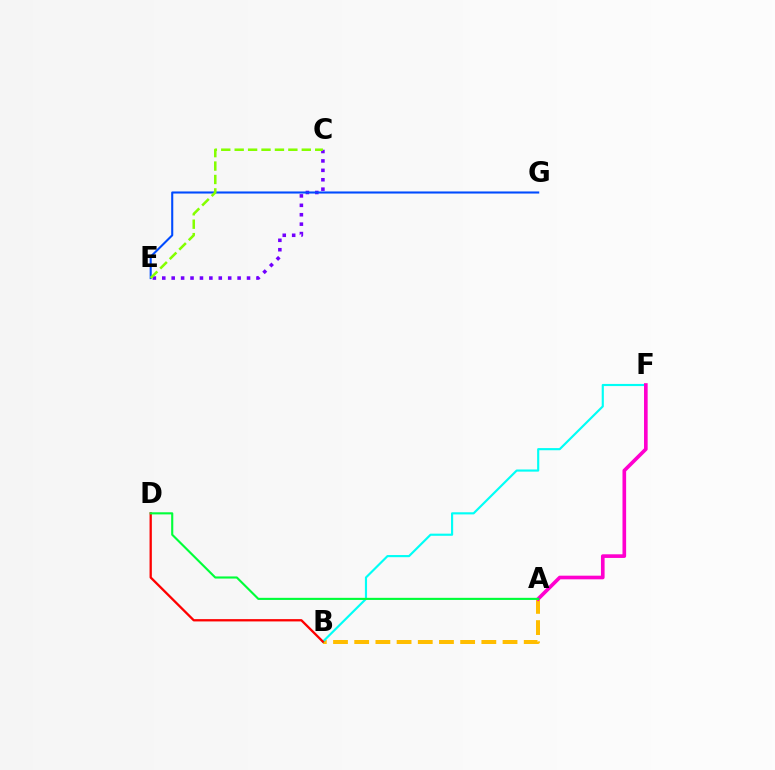{('C', 'E'): [{'color': '#7200ff', 'line_style': 'dotted', 'thickness': 2.56}, {'color': '#84ff00', 'line_style': 'dashed', 'thickness': 1.82}], ('A', 'B'): [{'color': '#ffbd00', 'line_style': 'dashed', 'thickness': 2.88}], ('E', 'G'): [{'color': '#004bff', 'line_style': 'solid', 'thickness': 1.5}], ('B', 'F'): [{'color': '#00fff6', 'line_style': 'solid', 'thickness': 1.55}], ('A', 'F'): [{'color': '#ff00cf', 'line_style': 'solid', 'thickness': 2.62}], ('B', 'D'): [{'color': '#ff0000', 'line_style': 'solid', 'thickness': 1.66}], ('A', 'D'): [{'color': '#00ff39', 'line_style': 'solid', 'thickness': 1.53}]}